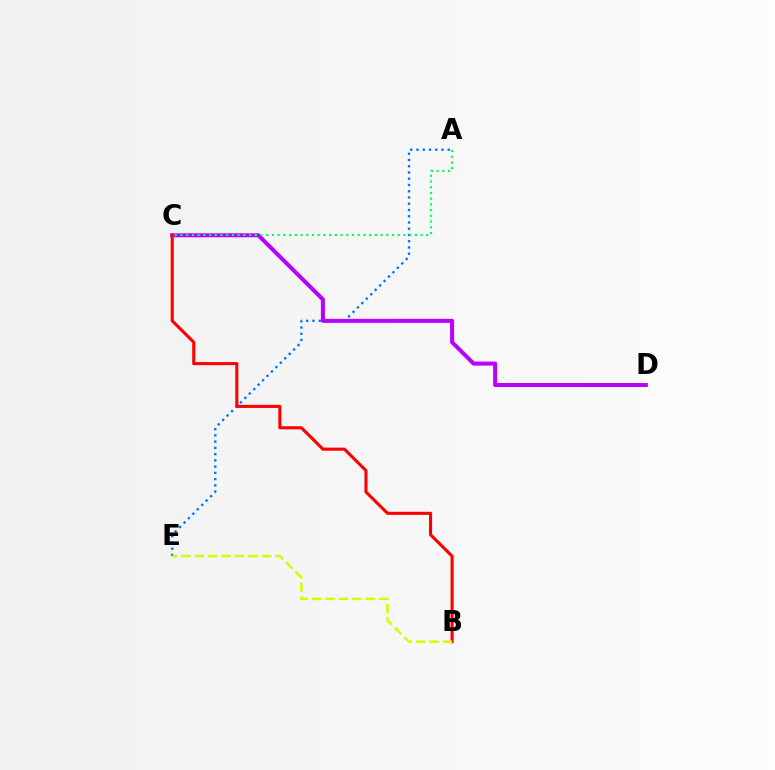{('A', 'E'): [{'color': '#0074ff', 'line_style': 'dotted', 'thickness': 1.7}], ('C', 'D'): [{'color': '#b900ff', 'line_style': 'solid', 'thickness': 2.91}], ('B', 'C'): [{'color': '#ff0000', 'line_style': 'solid', 'thickness': 2.22}], ('A', 'C'): [{'color': '#00ff5c', 'line_style': 'dotted', 'thickness': 1.55}], ('B', 'E'): [{'color': '#d1ff00', 'line_style': 'dashed', 'thickness': 1.82}]}